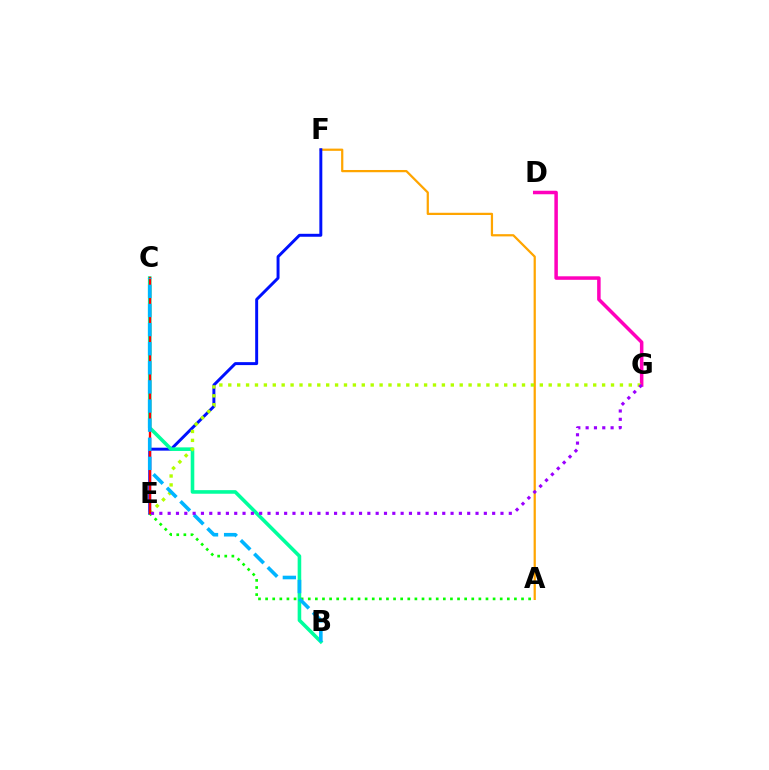{('A', 'F'): [{'color': '#ffa500', 'line_style': 'solid', 'thickness': 1.61}], ('E', 'F'): [{'color': '#0010ff', 'line_style': 'solid', 'thickness': 2.12}], ('D', 'G'): [{'color': '#ff00bd', 'line_style': 'solid', 'thickness': 2.52}], ('B', 'C'): [{'color': '#00ff9d', 'line_style': 'solid', 'thickness': 2.59}, {'color': '#00b5ff', 'line_style': 'dashed', 'thickness': 2.6}], ('A', 'E'): [{'color': '#08ff00', 'line_style': 'dotted', 'thickness': 1.93}], ('E', 'G'): [{'color': '#b3ff00', 'line_style': 'dotted', 'thickness': 2.42}, {'color': '#9b00ff', 'line_style': 'dotted', 'thickness': 2.26}], ('C', 'E'): [{'color': '#ff0000', 'line_style': 'solid', 'thickness': 1.68}]}